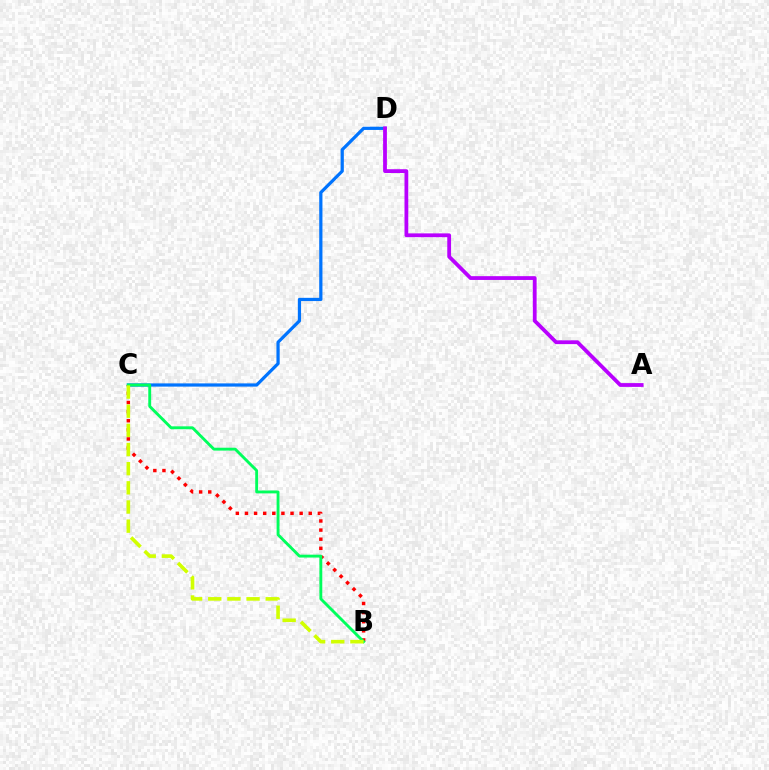{('B', 'C'): [{'color': '#ff0000', 'line_style': 'dotted', 'thickness': 2.48}, {'color': '#00ff5c', 'line_style': 'solid', 'thickness': 2.08}, {'color': '#d1ff00', 'line_style': 'dashed', 'thickness': 2.6}], ('C', 'D'): [{'color': '#0074ff', 'line_style': 'solid', 'thickness': 2.32}], ('A', 'D'): [{'color': '#b900ff', 'line_style': 'solid', 'thickness': 2.73}]}